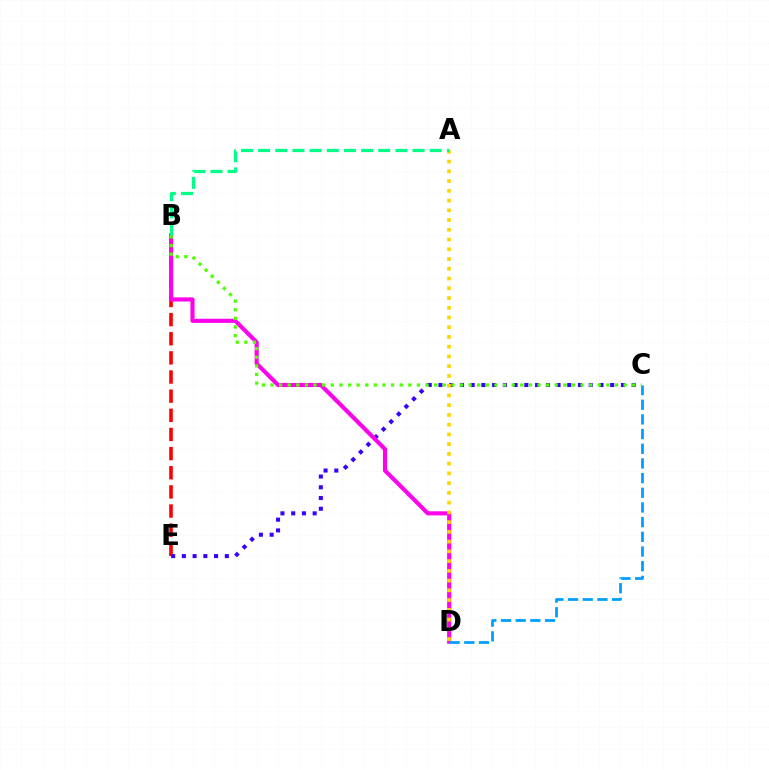{('B', 'E'): [{'color': '#ff0000', 'line_style': 'dashed', 'thickness': 2.6}], ('C', 'E'): [{'color': '#3700ff', 'line_style': 'dotted', 'thickness': 2.92}], ('B', 'D'): [{'color': '#ff00ed', 'line_style': 'solid', 'thickness': 2.96}], ('A', 'D'): [{'color': '#ffd500', 'line_style': 'dotted', 'thickness': 2.65}], ('B', 'C'): [{'color': '#4fff00', 'line_style': 'dotted', 'thickness': 2.34}], ('C', 'D'): [{'color': '#009eff', 'line_style': 'dashed', 'thickness': 1.99}], ('A', 'B'): [{'color': '#00ff86', 'line_style': 'dashed', 'thickness': 2.33}]}